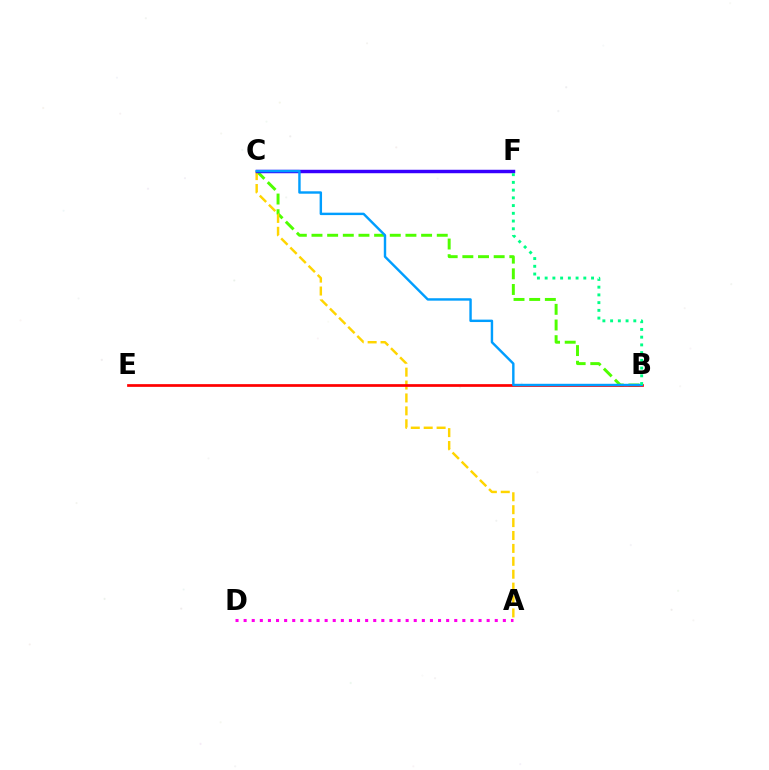{('A', 'D'): [{'color': '#ff00ed', 'line_style': 'dotted', 'thickness': 2.2}], ('B', 'C'): [{'color': '#4fff00', 'line_style': 'dashed', 'thickness': 2.13}, {'color': '#009eff', 'line_style': 'solid', 'thickness': 1.74}], ('A', 'C'): [{'color': '#ffd500', 'line_style': 'dashed', 'thickness': 1.75}], ('C', 'F'): [{'color': '#3700ff', 'line_style': 'solid', 'thickness': 2.49}], ('B', 'E'): [{'color': '#ff0000', 'line_style': 'solid', 'thickness': 1.95}], ('B', 'F'): [{'color': '#00ff86', 'line_style': 'dotted', 'thickness': 2.1}]}